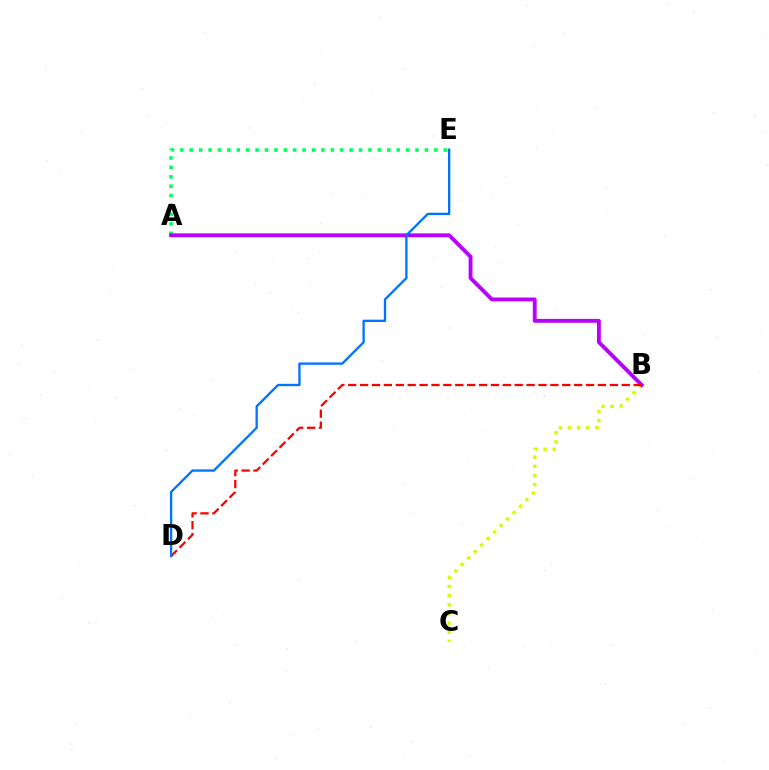{('A', 'E'): [{'color': '#00ff5c', 'line_style': 'dotted', 'thickness': 2.56}], ('B', 'C'): [{'color': '#d1ff00', 'line_style': 'dotted', 'thickness': 2.49}], ('A', 'B'): [{'color': '#b900ff', 'line_style': 'solid', 'thickness': 2.78}], ('B', 'D'): [{'color': '#ff0000', 'line_style': 'dashed', 'thickness': 1.62}], ('D', 'E'): [{'color': '#0074ff', 'line_style': 'solid', 'thickness': 1.68}]}